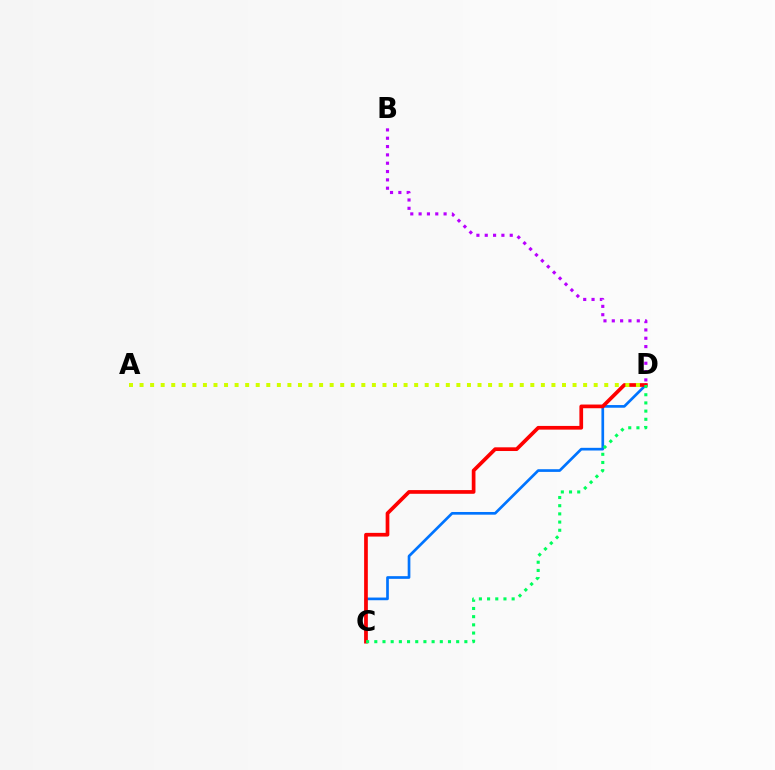{('C', 'D'): [{'color': '#0074ff', 'line_style': 'solid', 'thickness': 1.93}, {'color': '#ff0000', 'line_style': 'solid', 'thickness': 2.66}, {'color': '#00ff5c', 'line_style': 'dotted', 'thickness': 2.22}], ('A', 'D'): [{'color': '#d1ff00', 'line_style': 'dotted', 'thickness': 2.87}], ('B', 'D'): [{'color': '#b900ff', 'line_style': 'dotted', 'thickness': 2.26}]}